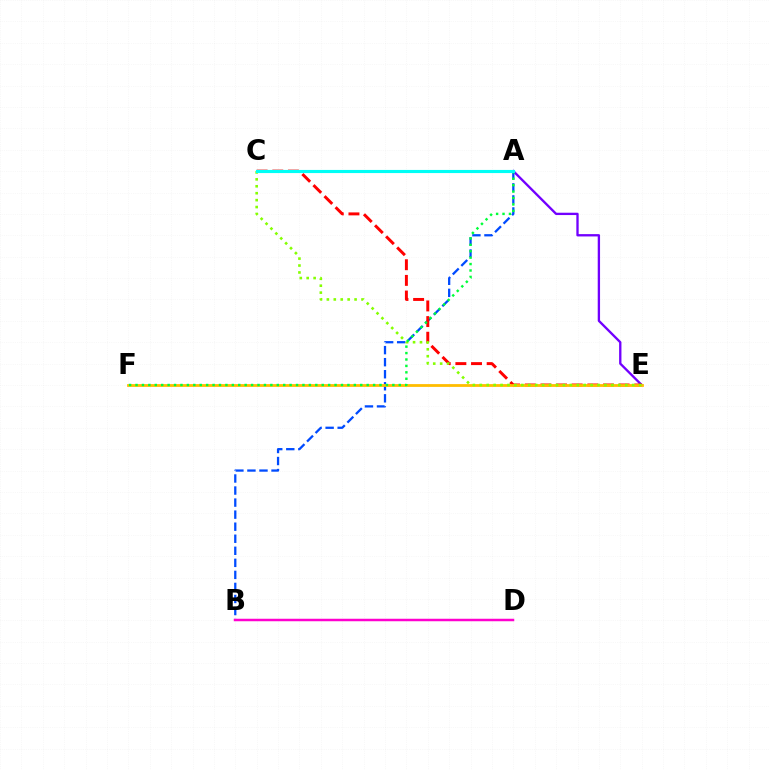{('A', 'B'): [{'color': '#004bff', 'line_style': 'dashed', 'thickness': 1.64}], ('A', 'E'): [{'color': '#7200ff', 'line_style': 'solid', 'thickness': 1.68}], ('C', 'E'): [{'color': '#ff0000', 'line_style': 'dashed', 'thickness': 2.13}, {'color': '#84ff00', 'line_style': 'dotted', 'thickness': 1.88}], ('B', 'D'): [{'color': '#ff00cf', 'line_style': 'solid', 'thickness': 1.8}], ('E', 'F'): [{'color': '#ffbd00', 'line_style': 'solid', 'thickness': 2.01}], ('A', 'F'): [{'color': '#00ff39', 'line_style': 'dotted', 'thickness': 1.74}], ('A', 'C'): [{'color': '#00fff6', 'line_style': 'solid', 'thickness': 2.25}]}